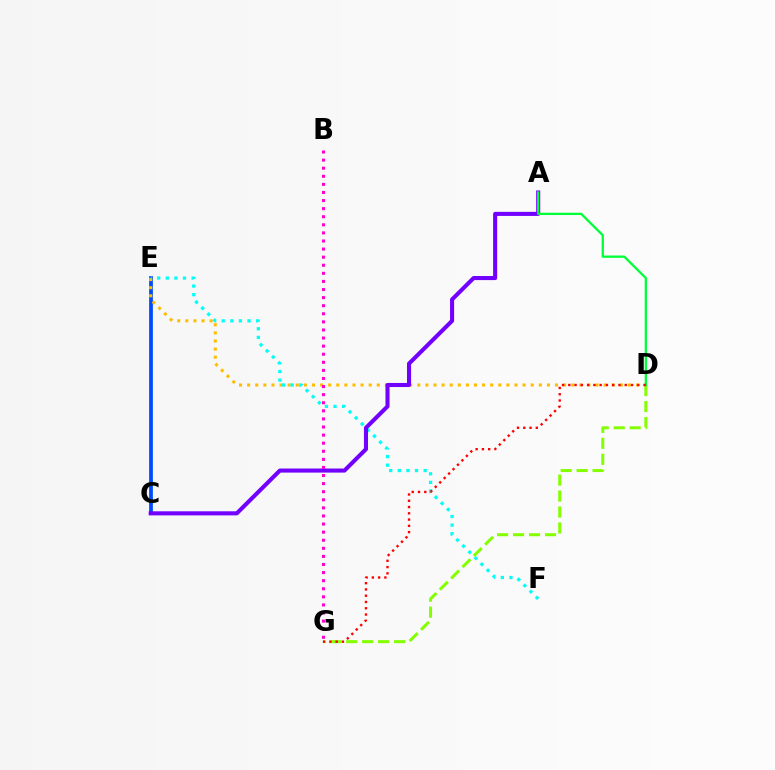{('C', 'E'): [{'color': '#004bff', 'line_style': 'solid', 'thickness': 2.7}], ('D', 'E'): [{'color': '#ffbd00', 'line_style': 'dotted', 'thickness': 2.2}], ('E', 'F'): [{'color': '#00fff6', 'line_style': 'dotted', 'thickness': 2.34}], ('D', 'G'): [{'color': '#84ff00', 'line_style': 'dashed', 'thickness': 2.17}, {'color': '#ff0000', 'line_style': 'dotted', 'thickness': 1.7}], ('A', 'C'): [{'color': '#7200ff', 'line_style': 'solid', 'thickness': 2.93}], ('A', 'D'): [{'color': '#00ff39', 'line_style': 'solid', 'thickness': 1.65}], ('B', 'G'): [{'color': '#ff00cf', 'line_style': 'dotted', 'thickness': 2.2}]}